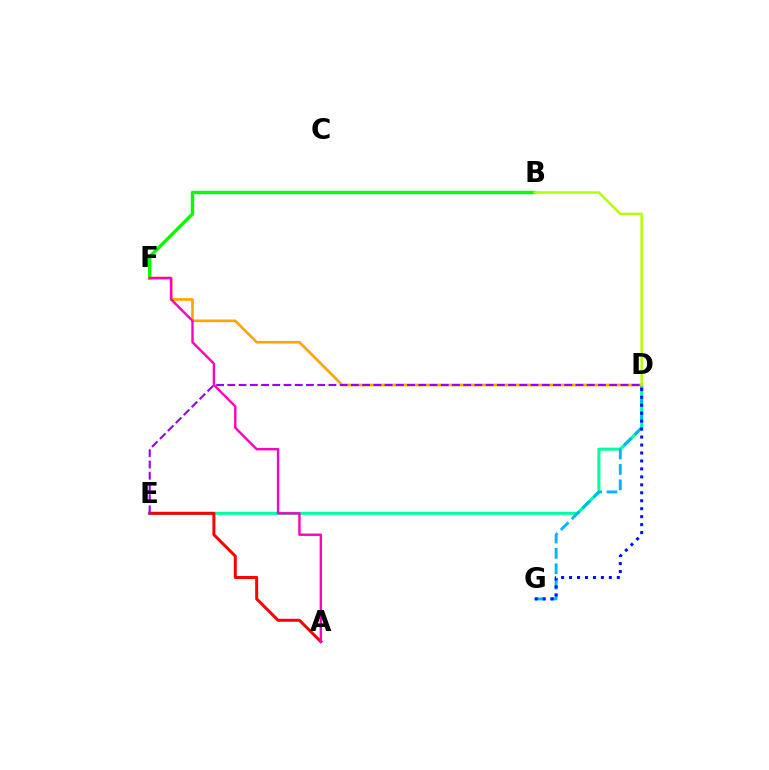{('B', 'F'): [{'color': '#08ff00', 'line_style': 'solid', 'thickness': 2.46}], ('D', 'E'): [{'color': '#00ff9d', 'line_style': 'solid', 'thickness': 2.19}, {'color': '#9b00ff', 'line_style': 'dashed', 'thickness': 1.53}], ('D', 'G'): [{'color': '#00b5ff', 'line_style': 'dashed', 'thickness': 2.09}, {'color': '#0010ff', 'line_style': 'dotted', 'thickness': 2.16}], ('D', 'F'): [{'color': '#ffa500', 'line_style': 'solid', 'thickness': 1.91}], ('A', 'E'): [{'color': '#ff0000', 'line_style': 'solid', 'thickness': 2.15}], ('A', 'F'): [{'color': '#ff00bd', 'line_style': 'solid', 'thickness': 1.73}], ('B', 'D'): [{'color': '#b3ff00', 'line_style': 'solid', 'thickness': 1.78}]}